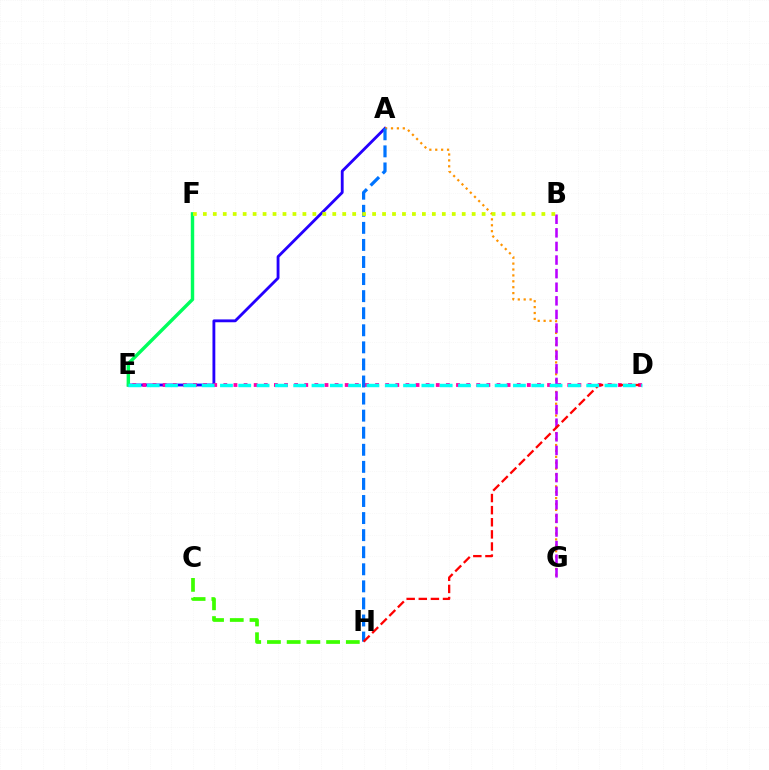{('A', 'E'): [{'color': '#2500ff', 'line_style': 'solid', 'thickness': 2.04}], ('D', 'E'): [{'color': '#ff00ac', 'line_style': 'dotted', 'thickness': 2.75}, {'color': '#00fff6', 'line_style': 'dashed', 'thickness': 2.49}], ('E', 'F'): [{'color': '#00ff5c', 'line_style': 'solid', 'thickness': 2.46}], ('A', 'G'): [{'color': '#ff9400', 'line_style': 'dotted', 'thickness': 1.6}], ('B', 'G'): [{'color': '#b900ff', 'line_style': 'dashed', 'thickness': 1.85}], ('A', 'H'): [{'color': '#0074ff', 'line_style': 'dashed', 'thickness': 2.32}], ('C', 'H'): [{'color': '#3dff00', 'line_style': 'dashed', 'thickness': 2.68}], ('D', 'H'): [{'color': '#ff0000', 'line_style': 'dashed', 'thickness': 1.65}], ('B', 'F'): [{'color': '#d1ff00', 'line_style': 'dotted', 'thickness': 2.71}]}